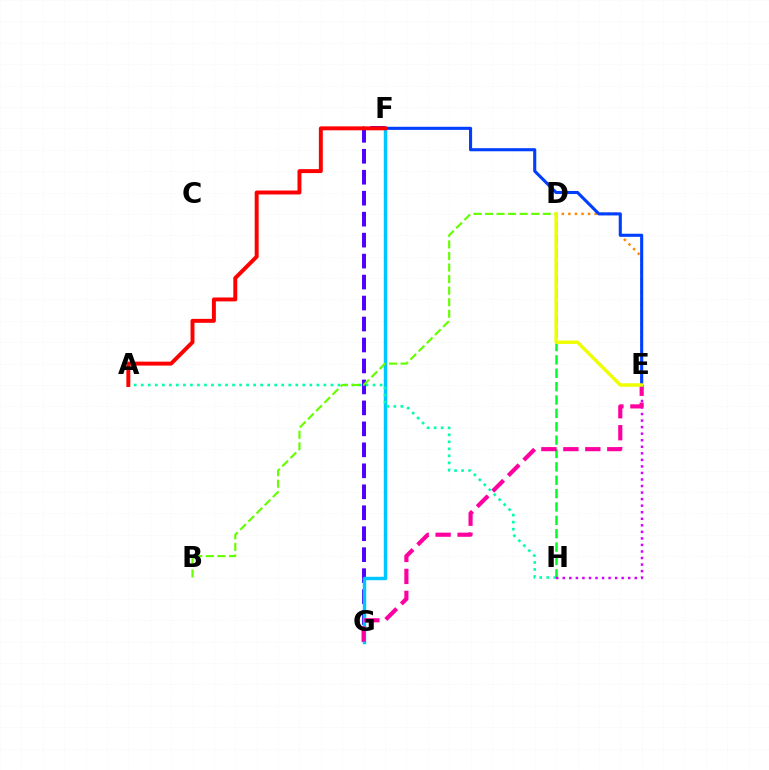{('F', 'G'): [{'color': '#4f00ff', 'line_style': 'dashed', 'thickness': 2.85}, {'color': '#00c7ff', 'line_style': 'solid', 'thickness': 2.47}], ('A', 'H'): [{'color': '#00ffaf', 'line_style': 'dotted', 'thickness': 1.91}], ('D', 'H'): [{'color': '#00ff27', 'line_style': 'dashed', 'thickness': 1.82}], ('B', 'D'): [{'color': '#66ff00', 'line_style': 'dashed', 'thickness': 1.57}], ('D', 'E'): [{'color': '#ff8800', 'line_style': 'dotted', 'thickness': 1.78}, {'color': '#eeff00', 'line_style': 'solid', 'thickness': 2.46}], ('E', 'H'): [{'color': '#d600ff', 'line_style': 'dotted', 'thickness': 1.78}], ('E', 'G'): [{'color': '#ff00a0', 'line_style': 'dashed', 'thickness': 2.98}], ('E', 'F'): [{'color': '#003fff', 'line_style': 'solid', 'thickness': 2.23}], ('A', 'F'): [{'color': '#ff0000', 'line_style': 'solid', 'thickness': 2.84}]}